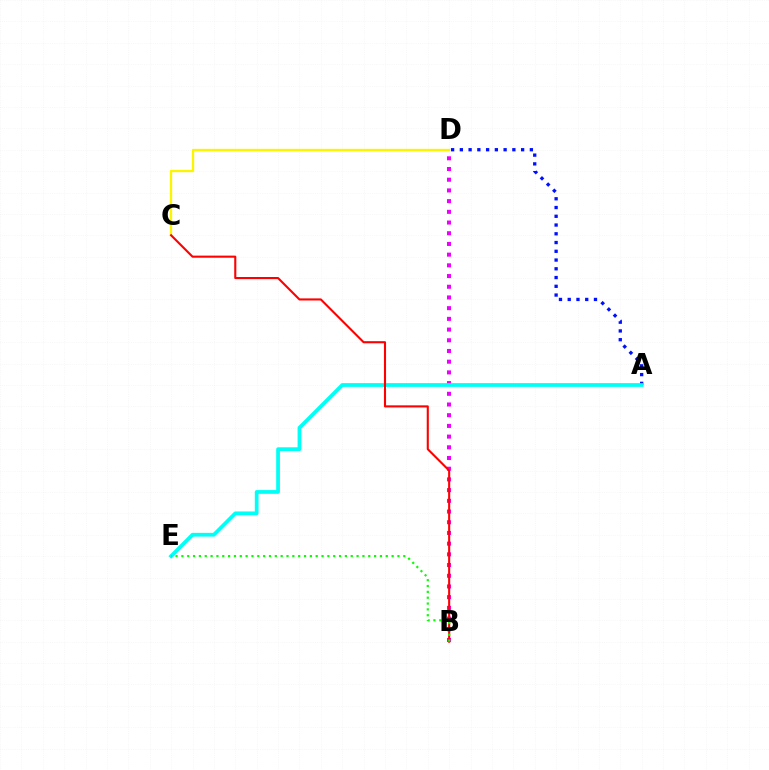{('C', 'D'): [{'color': '#fcf500', 'line_style': 'solid', 'thickness': 1.67}], ('A', 'D'): [{'color': '#0010ff', 'line_style': 'dotted', 'thickness': 2.38}], ('B', 'D'): [{'color': '#ee00ff', 'line_style': 'dotted', 'thickness': 2.91}], ('A', 'E'): [{'color': '#00fff6', 'line_style': 'solid', 'thickness': 2.7}], ('B', 'C'): [{'color': '#ff0000', 'line_style': 'solid', 'thickness': 1.51}], ('B', 'E'): [{'color': '#08ff00', 'line_style': 'dotted', 'thickness': 1.59}]}